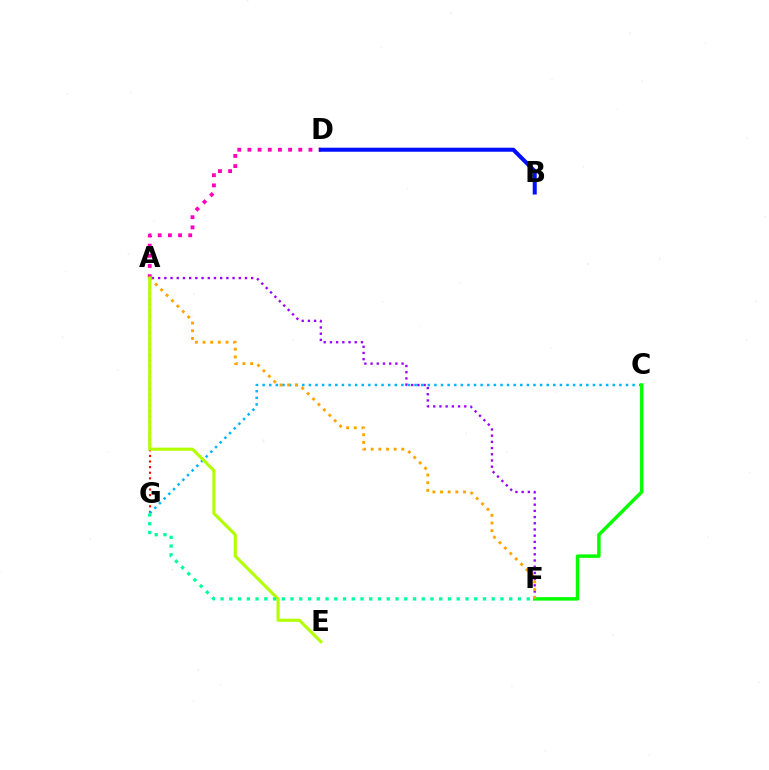{('A', 'G'): [{'color': '#ff0000', 'line_style': 'dotted', 'thickness': 1.52}], ('A', 'D'): [{'color': '#ff00bd', 'line_style': 'dotted', 'thickness': 2.76}], ('A', 'F'): [{'color': '#9b00ff', 'line_style': 'dotted', 'thickness': 1.69}, {'color': '#ffa500', 'line_style': 'dotted', 'thickness': 2.08}], ('B', 'D'): [{'color': '#0010ff', 'line_style': 'solid', 'thickness': 2.9}], ('C', 'G'): [{'color': '#00b5ff', 'line_style': 'dotted', 'thickness': 1.79}], ('C', 'F'): [{'color': '#08ff00', 'line_style': 'solid', 'thickness': 2.5}], ('A', 'E'): [{'color': '#b3ff00', 'line_style': 'solid', 'thickness': 2.23}], ('F', 'G'): [{'color': '#00ff9d', 'line_style': 'dotted', 'thickness': 2.38}]}